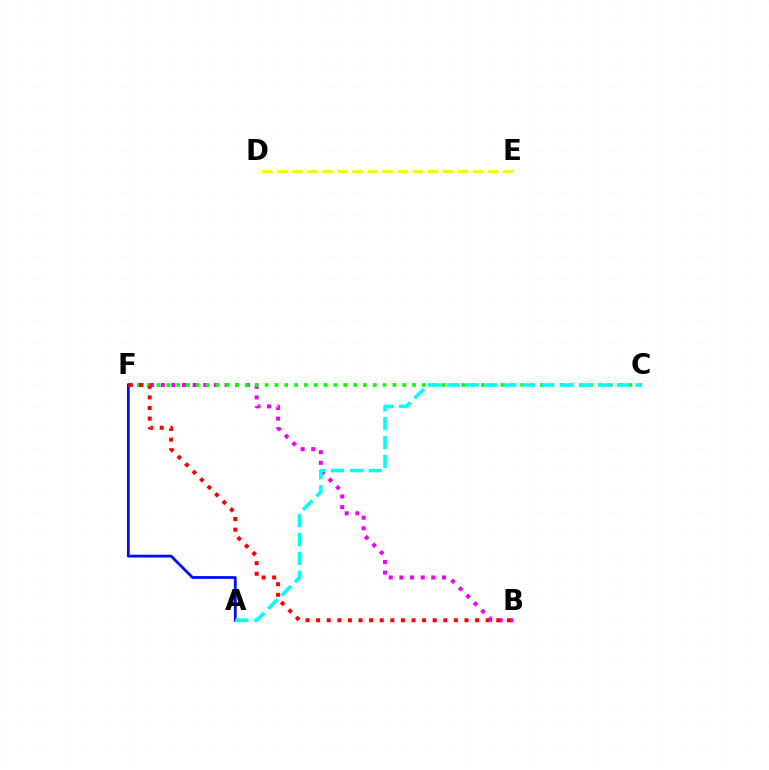{('D', 'E'): [{'color': '#fcf500', 'line_style': 'dashed', 'thickness': 2.05}], ('B', 'F'): [{'color': '#ee00ff', 'line_style': 'dotted', 'thickness': 2.89}, {'color': '#ff0000', 'line_style': 'dotted', 'thickness': 2.88}], ('C', 'F'): [{'color': '#08ff00', 'line_style': 'dotted', 'thickness': 2.67}], ('A', 'F'): [{'color': '#0010ff', 'line_style': 'solid', 'thickness': 2.02}], ('A', 'C'): [{'color': '#00fff6', 'line_style': 'dashed', 'thickness': 2.57}]}